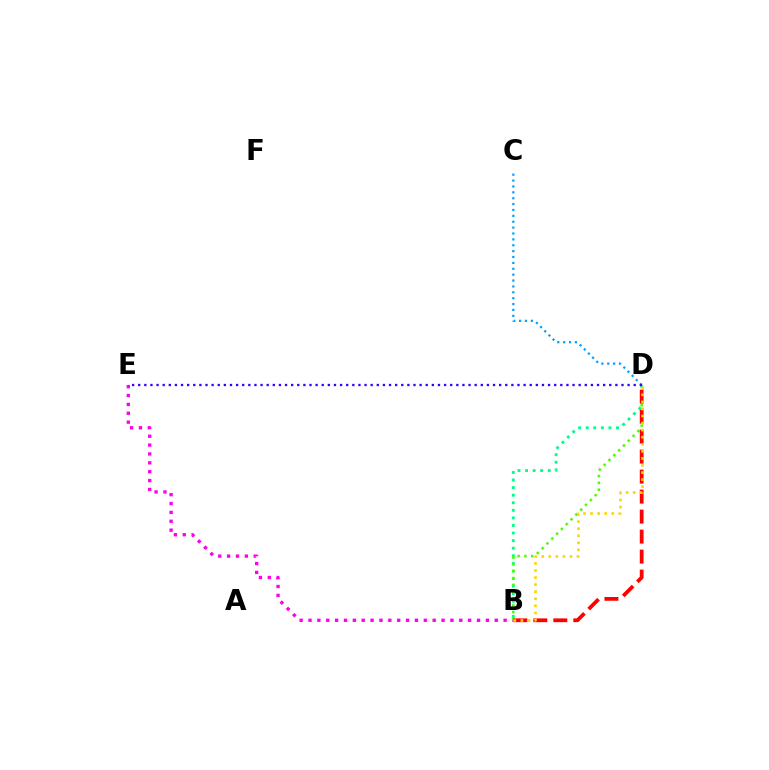{('B', 'E'): [{'color': '#ff00ed', 'line_style': 'dotted', 'thickness': 2.41}], ('B', 'D'): [{'color': '#00ff86', 'line_style': 'dotted', 'thickness': 2.06}, {'color': '#4fff00', 'line_style': 'dotted', 'thickness': 1.85}, {'color': '#ff0000', 'line_style': 'dashed', 'thickness': 2.72}, {'color': '#ffd500', 'line_style': 'dotted', 'thickness': 1.92}], ('C', 'D'): [{'color': '#009eff', 'line_style': 'dotted', 'thickness': 1.6}], ('D', 'E'): [{'color': '#3700ff', 'line_style': 'dotted', 'thickness': 1.66}]}